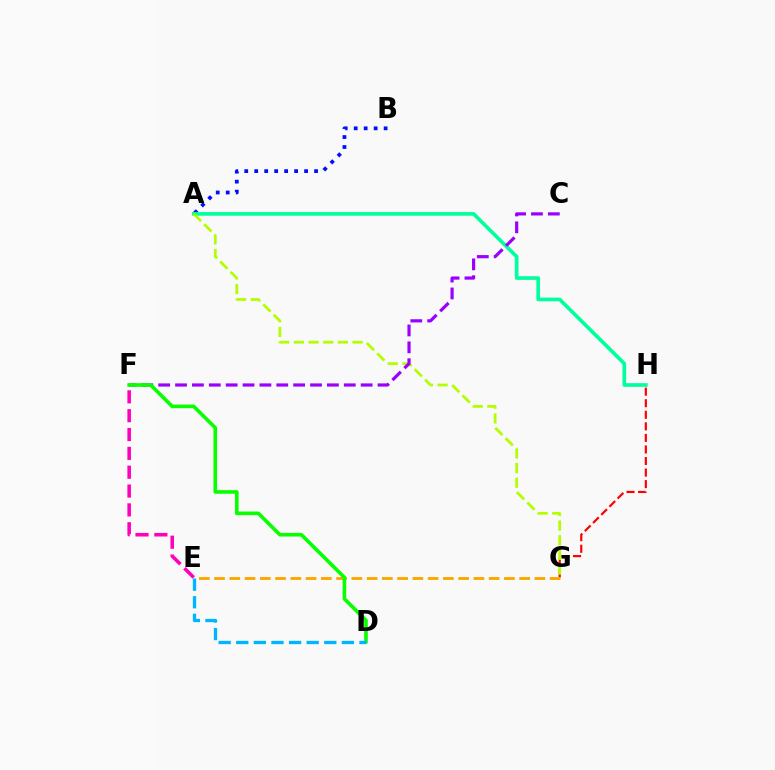{('A', 'B'): [{'color': '#0010ff', 'line_style': 'dotted', 'thickness': 2.71}], ('G', 'H'): [{'color': '#ff0000', 'line_style': 'dashed', 'thickness': 1.57}], ('E', 'G'): [{'color': '#ffa500', 'line_style': 'dashed', 'thickness': 2.07}], ('A', 'H'): [{'color': '#00ff9d', 'line_style': 'solid', 'thickness': 2.63}], ('A', 'G'): [{'color': '#b3ff00', 'line_style': 'dashed', 'thickness': 1.99}], ('C', 'F'): [{'color': '#9b00ff', 'line_style': 'dashed', 'thickness': 2.29}], ('E', 'F'): [{'color': '#ff00bd', 'line_style': 'dashed', 'thickness': 2.56}], ('D', 'F'): [{'color': '#08ff00', 'line_style': 'solid', 'thickness': 2.6}], ('D', 'E'): [{'color': '#00b5ff', 'line_style': 'dashed', 'thickness': 2.39}]}